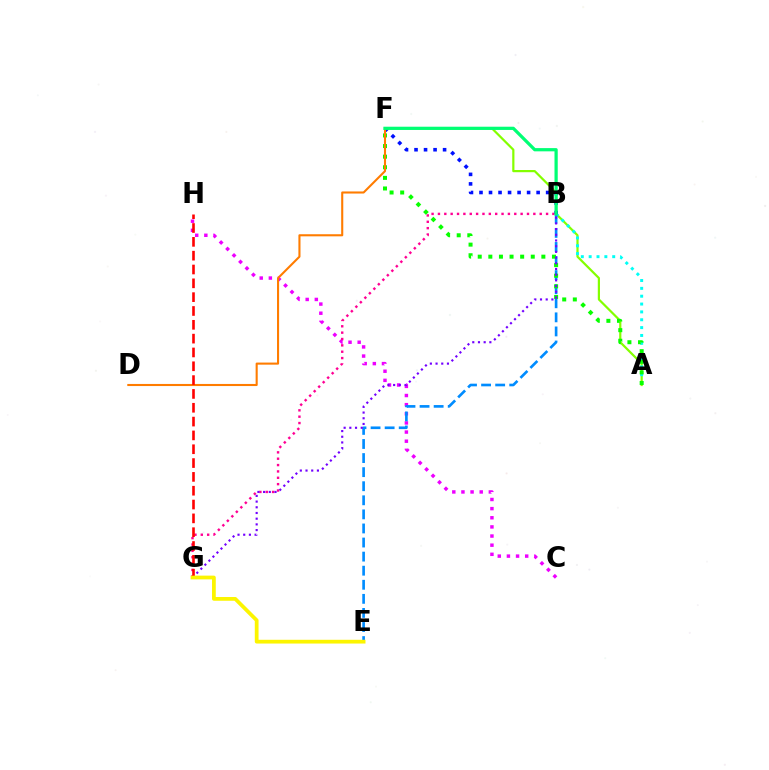{('A', 'F'): [{'color': '#84ff00', 'line_style': 'solid', 'thickness': 1.59}, {'color': '#08ff00', 'line_style': 'dotted', 'thickness': 2.88}], ('A', 'B'): [{'color': '#00fff6', 'line_style': 'dotted', 'thickness': 2.13}], ('C', 'H'): [{'color': '#ee00ff', 'line_style': 'dotted', 'thickness': 2.48}], ('B', 'E'): [{'color': '#008cff', 'line_style': 'dashed', 'thickness': 1.91}], ('B', 'G'): [{'color': '#ff0094', 'line_style': 'dotted', 'thickness': 1.73}, {'color': '#7200ff', 'line_style': 'dotted', 'thickness': 1.55}], ('B', 'F'): [{'color': '#0010ff', 'line_style': 'dotted', 'thickness': 2.59}, {'color': '#00ff74', 'line_style': 'solid', 'thickness': 2.33}], ('D', 'F'): [{'color': '#ff7c00', 'line_style': 'solid', 'thickness': 1.51}], ('G', 'H'): [{'color': '#ff0000', 'line_style': 'dashed', 'thickness': 1.88}], ('E', 'G'): [{'color': '#fcf500', 'line_style': 'solid', 'thickness': 2.7}]}